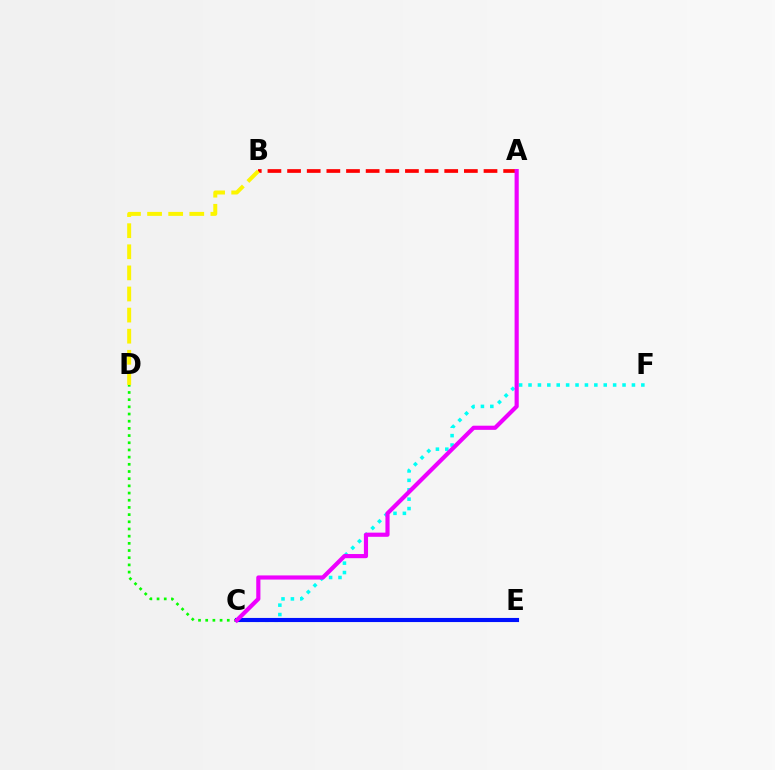{('A', 'B'): [{'color': '#ff0000', 'line_style': 'dashed', 'thickness': 2.67}], ('C', 'F'): [{'color': '#00fff6', 'line_style': 'dotted', 'thickness': 2.55}], ('B', 'D'): [{'color': '#fcf500', 'line_style': 'dashed', 'thickness': 2.87}], ('C', 'D'): [{'color': '#08ff00', 'line_style': 'dotted', 'thickness': 1.95}], ('C', 'E'): [{'color': '#0010ff', 'line_style': 'solid', 'thickness': 2.96}], ('A', 'C'): [{'color': '#ee00ff', 'line_style': 'solid', 'thickness': 2.99}]}